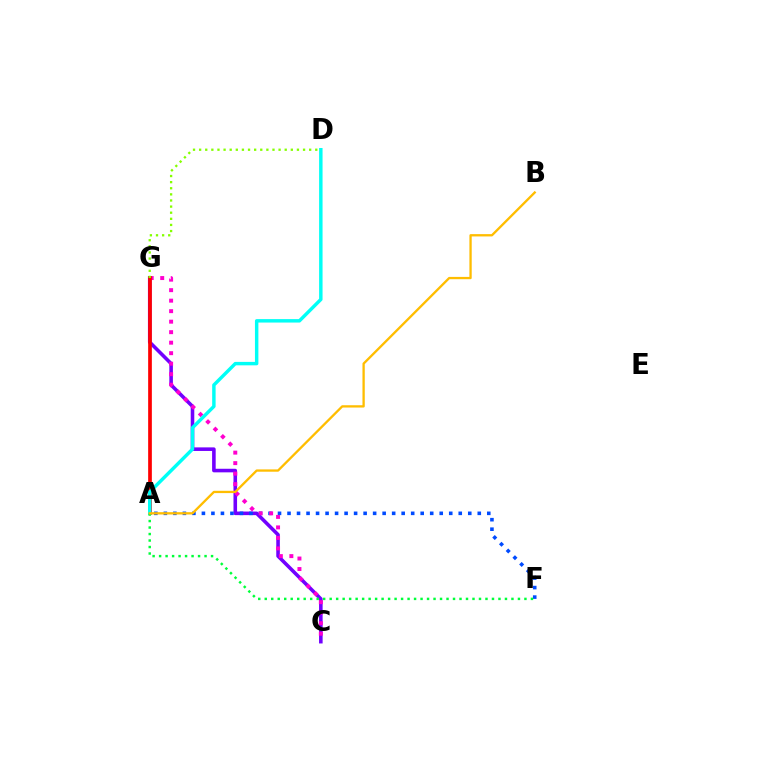{('C', 'G'): [{'color': '#7200ff', 'line_style': 'solid', 'thickness': 2.58}, {'color': '#ff00cf', 'line_style': 'dotted', 'thickness': 2.85}], ('A', 'F'): [{'color': '#004bff', 'line_style': 'dotted', 'thickness': 2.58}, {'color': '#00ff39', 'line_style': 'dotted', 'thickness': 1.76}], ('A', 'G'): [{'color': '#ff0000', 'line_style': 'solid', 'thickness': 2.66}], ('A', 'D'): [{'color': '#00fff6', 'line_style': 'solid', 'thickness': 2.48}], ('D', 'G'): [{'color': '#84ff00', 'line_style': 'dotted', 'thickness': 1.66}], ('A', 'B'): [{'color': '#ffbd00', 'line_style': 'solid', 'thickness': 1.66}]}